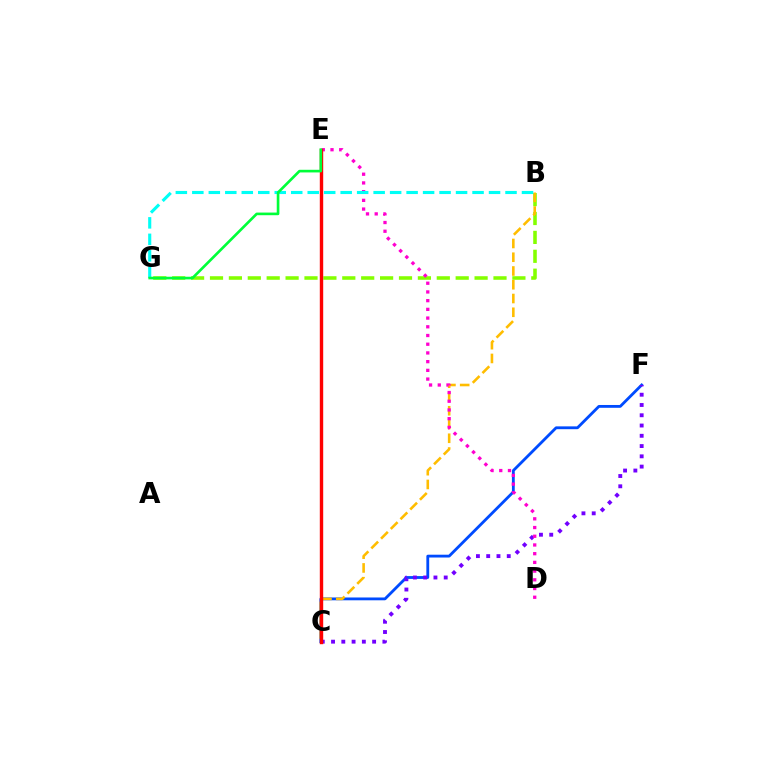{('C', 'F'): [{'color': '#004bff', 'line_style': 'solid', 'thickness': 2.03}, {'color': '#7200ff', 'line_style': 'dotted', 'thickness': 2.79}], ('B', 'G'): [{'color': '#84ff00', 'line_style': 'dashed', 'thickness': 2.57}, {'color': '#00fff6', 'line_style': 'dashed', 'thickness': 2.24}], ('B', 'C'): [{'color': '#ffbd00', 'line_style': 'dashed', 'thickness': 1.87}], ('D', 'E'): [{'color': '#ff00cf', 'line_style': 'dotted', 'thickness': 2.37}], ('C', 'E'): [{'color': '#ff0000', 'line_style': 'solid', 'thickness': 2.45}], ('E', 'G'): [{'color': '#00ff39', 'line_style': 'solid', 'thickness': 1.9}]}